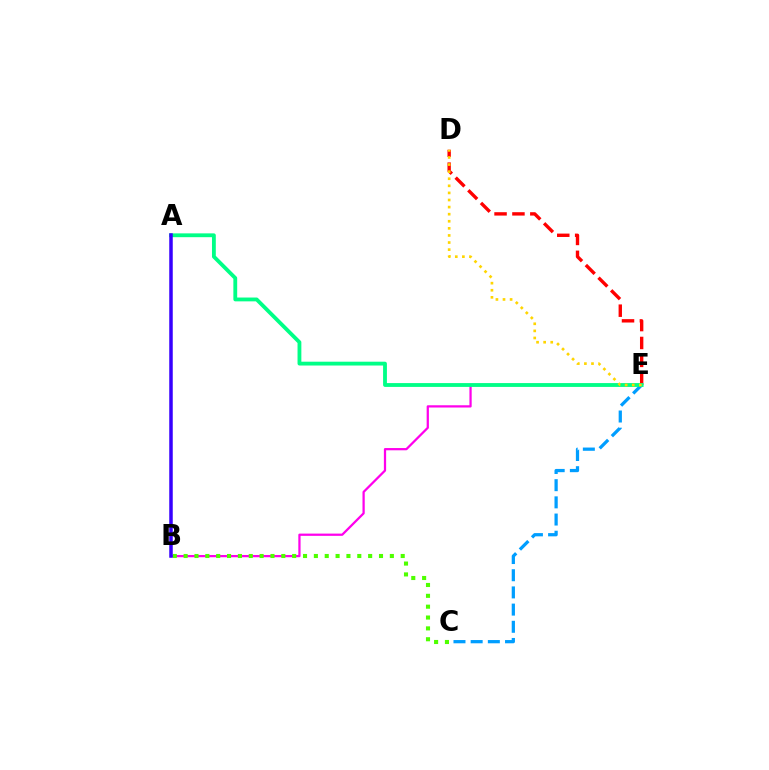{('B', 'E'): [{'color': '#ff00ed', 'line_style': 'solid', 'thickness': 1.62}], ('D', 'E'): [{'color': '#ff0000', 'line_style': 'dashed', 'thickness': 2.43}, {'color': '#ffd500', 'line_style': 'dotted', 'thickness': 1.93}], ('C', 'E'): [{'color': '#009eff', 'line_style': 'dashed', 'thickness': 2.33}], ('B', 'C'): [{'color': '#4fff00', 'line_style': 'dotted', 'thickness': 2.95}], ('A', 'E'): [{'color': '#00ff86', 'line_style': 'solid', 'thickness': 2.75}], ('A', 'B'): [{'color': '#3700ff', 'line_style': 'solid', 'thickness': 2.52}]}